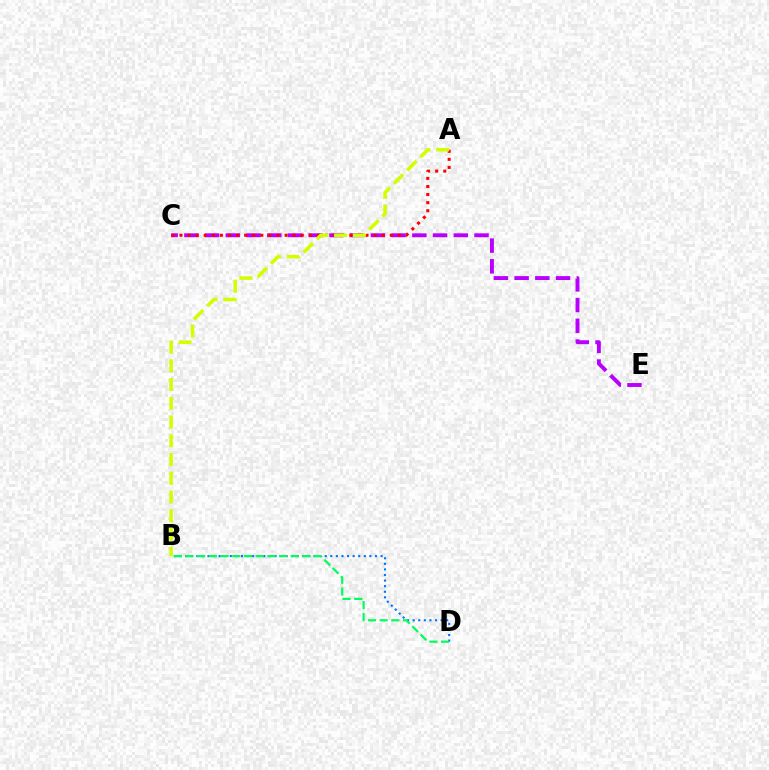{('B', 'D'): [{'color': '#0074ff', 'line_style': 'dotted', 'thickness': 1.52}, {'color': '#00ff5c', 'line_style': 'dashed', 'thickness': 1.59}], ('C', 'E'): [{'color': '#b900ff', 'line_style': 'dashed', 'thickness': 2.82}], ('A', 'C'): [{'color': '#ff0000', 'line_style': 'dotted', 'thickness': 2.2}], ('A', 'B'): [{'color': '#d1ff00', 'line_style': 'dashed', 'thickness': 2.55}]}